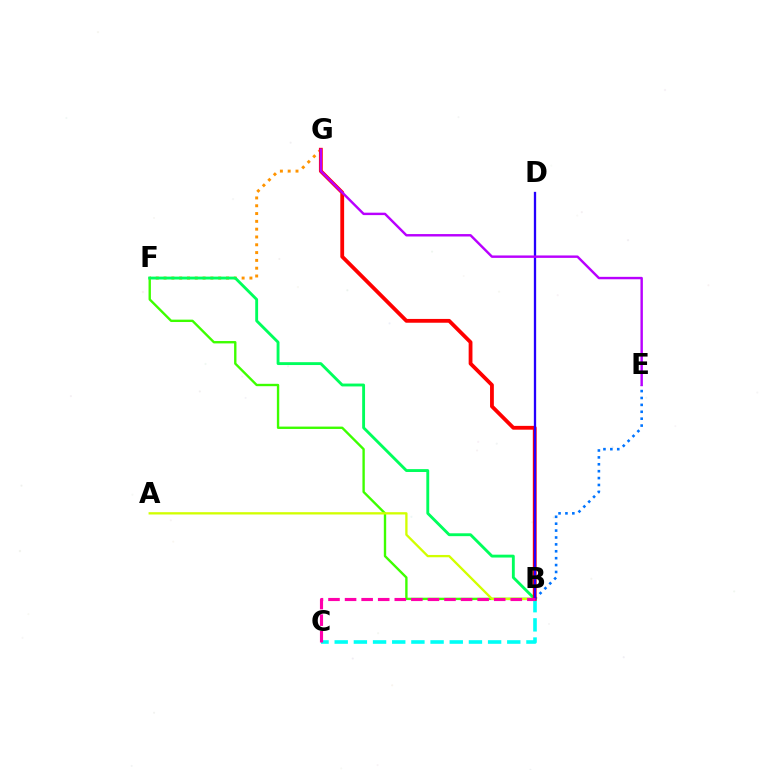{('B', 'F'): [{'color': '#3dff00', 'line_style': 'solid', 'thickness': 1.71}, {'color': '#00ff5c', 'line_style': 'solid', 'thickness': 2.06}], ('A', 'B'): [{'color': '#d1ff00', 'line_style': 'solid', 'thickness': 1.66}], ('F', 'G'): [{'color': '#ff9400', 'line_style': 'dotted', 'thickness': 2.12}], ('B', 'C'): [{'color': '#00fff6', 'line_style': 'dashed', 'thickness': 2.6}, {'color': '#ff00ac', 'line_style': 'dashed', 'thickness': 2.25}], ('B', 'E'): [{'color': '#0074ff', 'line_style': 'dotted', 'thickness': 1.87}], ('B', 'G'): [{'color': '#ff0000', 'line_style': 'solid', 'thickness': 2.74}], ('B', 'D'): [{'color': '#2500ff', 'line_style': 'solid', 'thickness': 1.66}], ('E', 'G'): [{'color': '#b900ff', 'line_style': 'solid', 'thickness': 1.75}]}